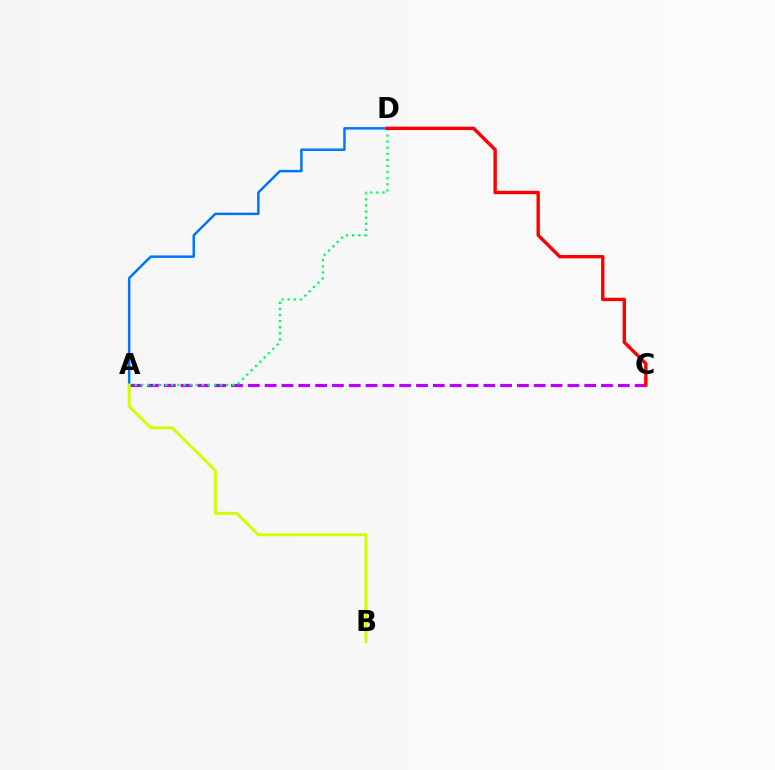{('A', 'C'): [{'color': '#b900ff', 'line_style': 'dashed', 'thickness': 2.28}], ('A', 'D'): [{'color': '#0074ff', 'line_style': 'solid', 'thickness': 1.78}, {'color': '#00ff5c', 'line_style': 'dotted', 'thickness': 1.66}], ('C', 'D'): [{'color': '#ff0000', 'line_style': 'solid', 'thickness': 2.44}], ('A', 'B'): [{'color': '#d1ff00', 'line_style': 'solid', 'thickness': 2.15}]}